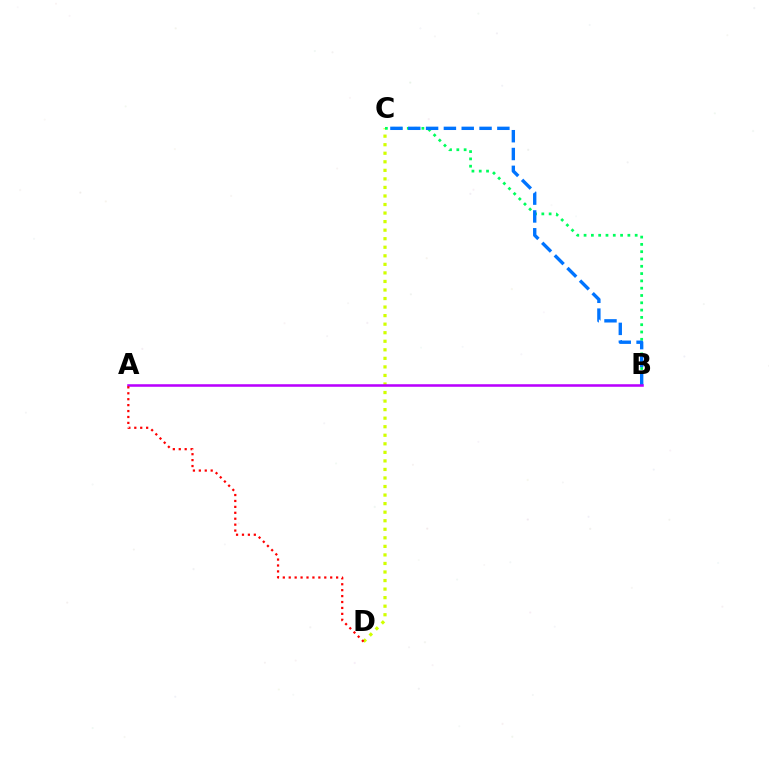{('C', 'D'): [{'color': '#d1ff00', 'line_style': 'dotted', 'thickness': 2.32}], ('B', 'C'): [{'color': '#00ff5c', 'line_style': 'dotted', 'thickness': 1.98}, {'color': '#0074ff', 'line_style': 'dashed', 'thickness': 2.42}], ('A', 'B'): [{'color': '#b900ff', 'line_style': 'solid', 'thickness': 1.84}], ('A', 'D'): [{'color': '#ff0000', 'line_style': 'dotted', 'thickness': 1.61}]}